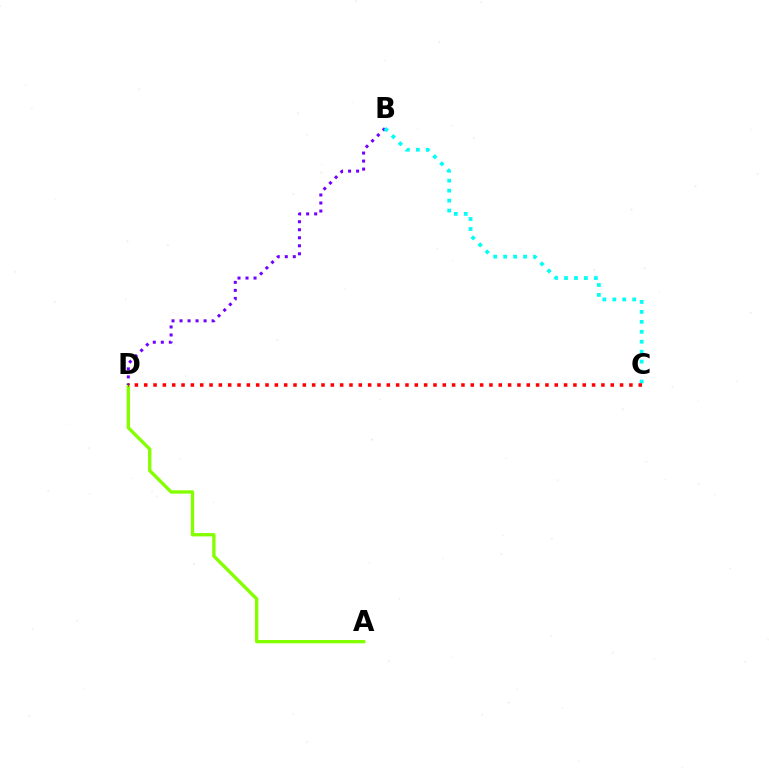{('A', 'D'): [{'color': '#84ff00', 'line_style': 'solid', 'thickness': 2.41}], ('B', 'D'): [{'color': '#7200ff', 'line_style': 'dotted', 'thickness': 2.18}], ('B', 'C'): [{'color': '#00fff6', 'line_style': 'dotted', 'thickness': 2.7}], ('C', 'D'): [{'color': '#ff0000', 'line_style': 'dotted', 'thickness': 2.54}]}